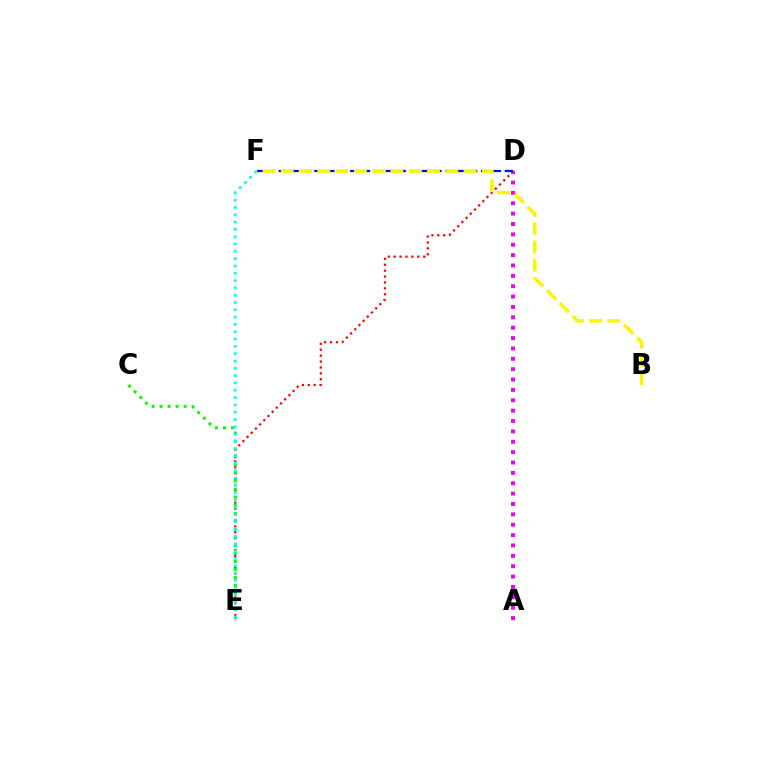{('D', 'E'): [{'color': '#ff0000', 'line_style': 'dotted', 'thickness': 1.61}], ('C', 'E'): [{'color': '#08ff00', 'line_style': 'dotted', 'thickness': 2.18}], ('A', 'D'): [{'color': '#ee00ff', 'line_style': 'dotted', 'thickness': 2.82}], ('D', 'F'): [{'color': '#0010ff', 'line_style': 'dashed', 'thickness': 1.62}], ('E', 'F'): [{'color': '#00fff6', 'line_style': 'dotted', 'thickness': 1.99}], ('B', 'F'): [{'color': '#fcf500', 'line_style': 'dashed', 'thickness': 2.48}]}